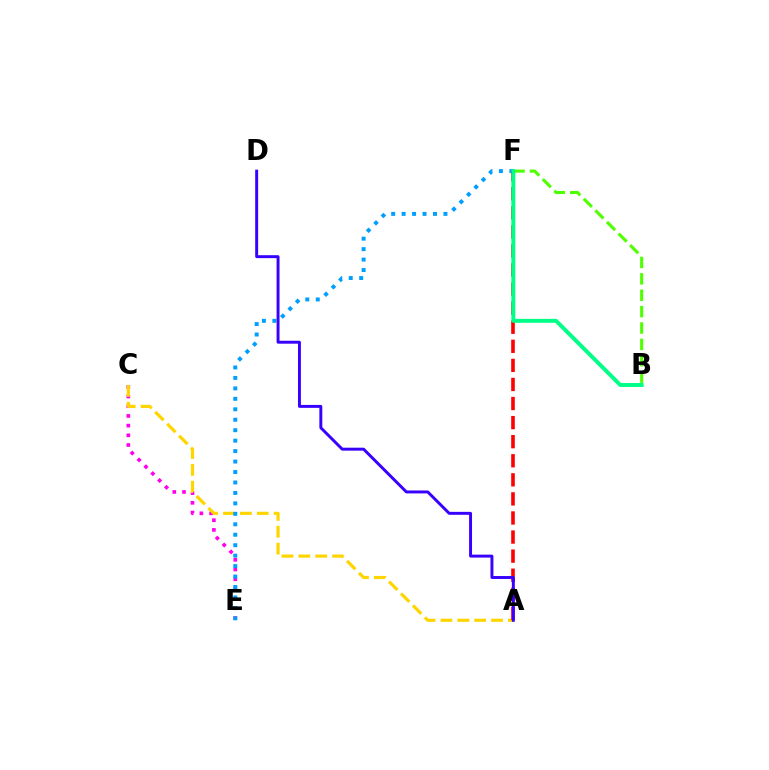{('C', 'E'): [{'color': '#ff00ed', 'line_style': 'dotted', 'thickness': 2.63}], ('B', 'F'): [{'color': '#4fff00', 'line_style': 'dashed', 'thickness': 2.23}, {'color': '#00ff86', 'line_style': 'solid', 'thickness': 2.83}], ('A', 'C'): [{'color': '#ffd500', 'line_style': 'dashed', 'thickness': 2.29}], ('E', 'F'): [{'color': '#009eff', 'line_style': 'dotted', 'thickness': 2.84}], ('A', 'F'): [{'color': '#ff0000', 'line_style': 'dashed', 'thickness': 2.59}], ('A', 'D'): [{'color': '#3700ff', 'line_style': 'solid', 'thickness': 2.12}]}